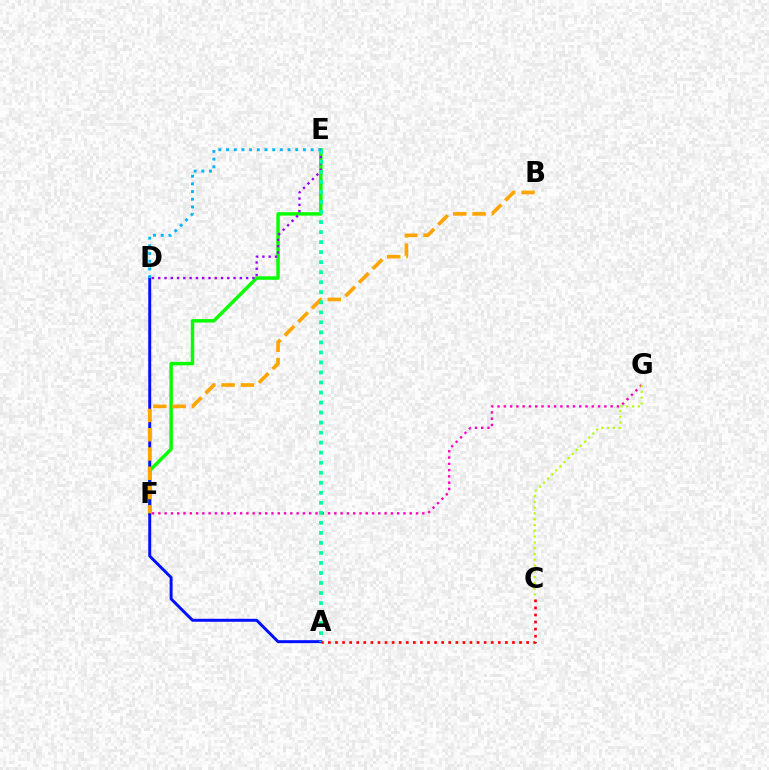{('E', 'F'): [{'color': '#08ff00', 'line_style': 'solid', 'thickness': 2.48}], ('F', 'G'): [{'color': '#ff00bd', 'line_style': 'dotted', 'thickness': 1.71}], ('A', 'D'): [{'color': '#0010ff', 'line_style': 'solid', 'thickness': 2.13}], ('D', 'E'): [{'color': '#9b00ff', 'line_style': 'dotted', 'thickness': 1.71}, {'color': '#00b5ff', 'line_style': 'dotted', 'thickness': 2.09}], ('B', 'F'): [{'color': '#ffa500', 'line_style': 'dashed', 'thickness': 2.62}], ('A', 'E'): [{'color': '#00ff9d', 'line_style': 'dotted', 'thickness': 2.72}], ('A', 'C'): [{'color': '#ff0000', 'line_style': 'dotted', 'thickness': 1.92}], ('C', 'G'): [{'color': '#b3ff00', 'line_style': 'dotted', 'thickness': 1.57}]}